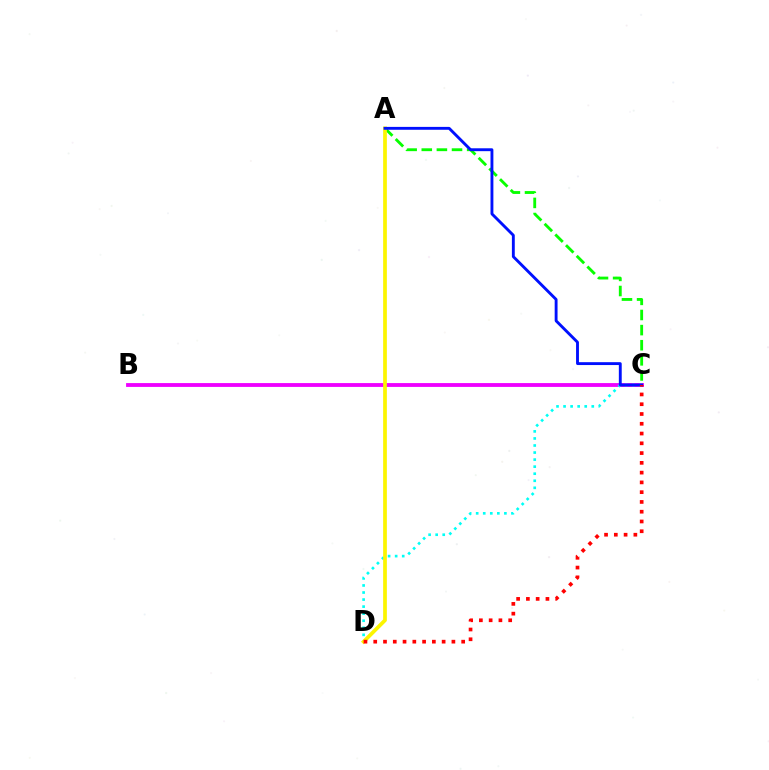{('B', 'C'): [{'color': '#ee00ff', 'line_style': 'solid', 'thickness': 2.76}], ('A', 'C'): [{'color': '#08ff00', 'line_style': 'dashed', 'thickness': 2.05}, {'color': '#0010ff', 'line_style': 'solid', 'thickness': 2.07}], ('C', 'D'): [{'color': '#00fff6', 'line_style': 'dotted', 'thickness': 1.92}, {'color': '#ff0000', 'line_style': 'dotted', 'thickness': 2.66}], ('A', 'D'): [{'color': '#fcf500', 'line_style': 'solid', 'thickness': 2.68}]}